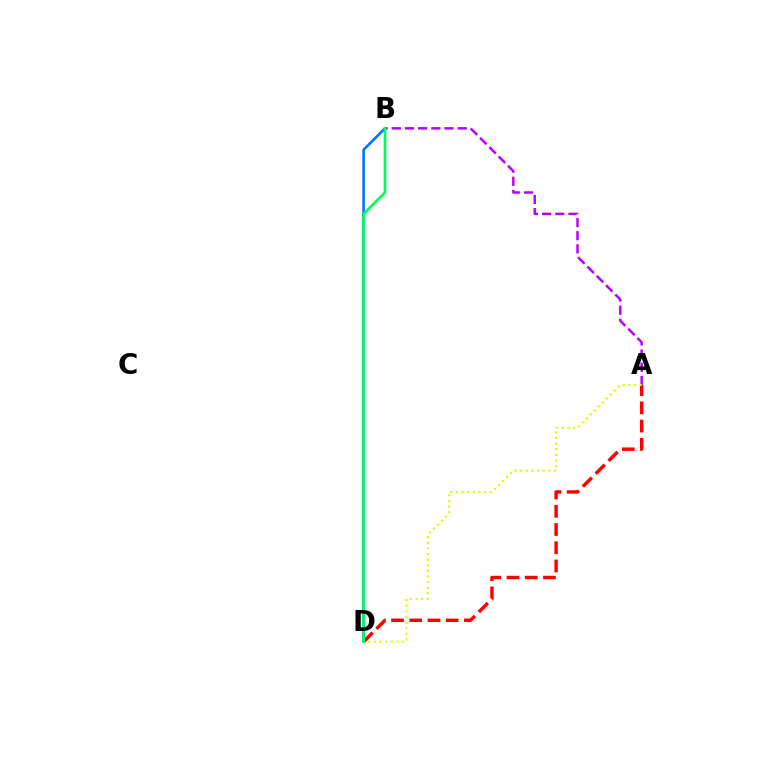{('B', 'D'): [{'color': '#0074ff', 'line_style': 'solid', 'thickness': 1.88}, {'color': '#00ff5c', 'line_style': 'solid', 'thickness': 1.92}], ('A', 'D'): [{'color': '#ff0000', 'line_style': 'dashed', 'thickness': 2.47}, {'color': '#d1ff00', 'line_style': 'dotted', 'thickness': 1.53}], ('A', 'B'): [{'color': '#b900ff', 'line_style': 'dashed', 'thickness': 1.79}]}